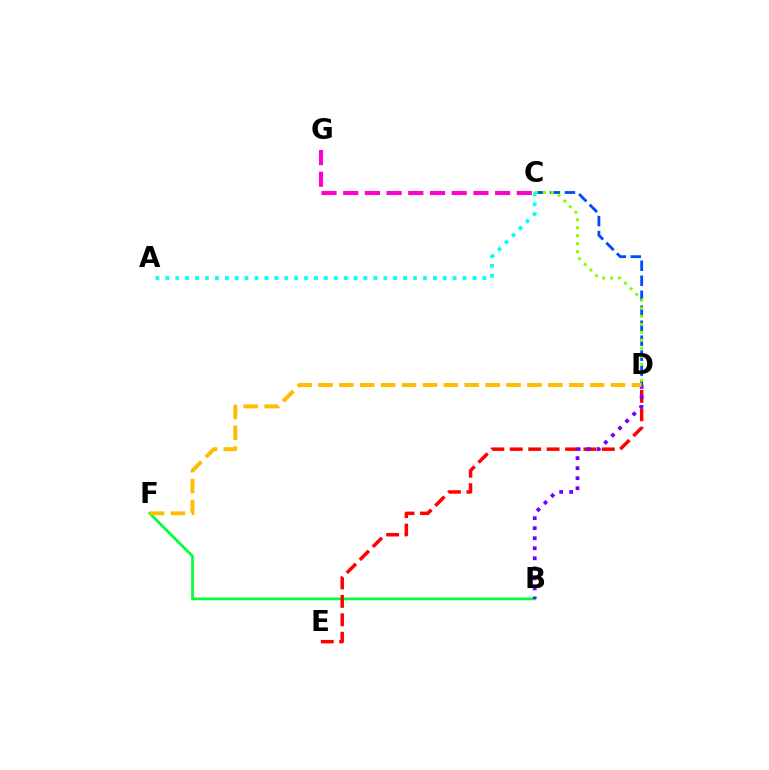{('B', 'F'): [{'color': '#00ff39', 'line_style': 'solid', 'thickness': 1.96}], ('C', 'D'): [{'color': '#004bff', 'line_style': 'dashed', 'thickness': 2.04}, {'color': '#84ff00', 'line_style': 'dotted', 'thickness': 2.17}], ('D', 'E'): [{'color': '#ff0000', 'line_style': 'dashed', 'thickness': 2.5}], ('B', 'D'): [{'color': '#7200ff', 'line_style': 'dotted', 'thickness': 2.73}], ('C', 'G'): [{'color': '#ff00cf', 'line_style': 'dashed', 'thickness': 2.95}], ('D', 'F'): [{'color': '#ffbd00', 'line_style': 'dashed', 'thickness': 2.84}], ('A', 'C'): [{'color': '#00fff6', 'line_style': 'dotted', 'thickness': 2.69}]}